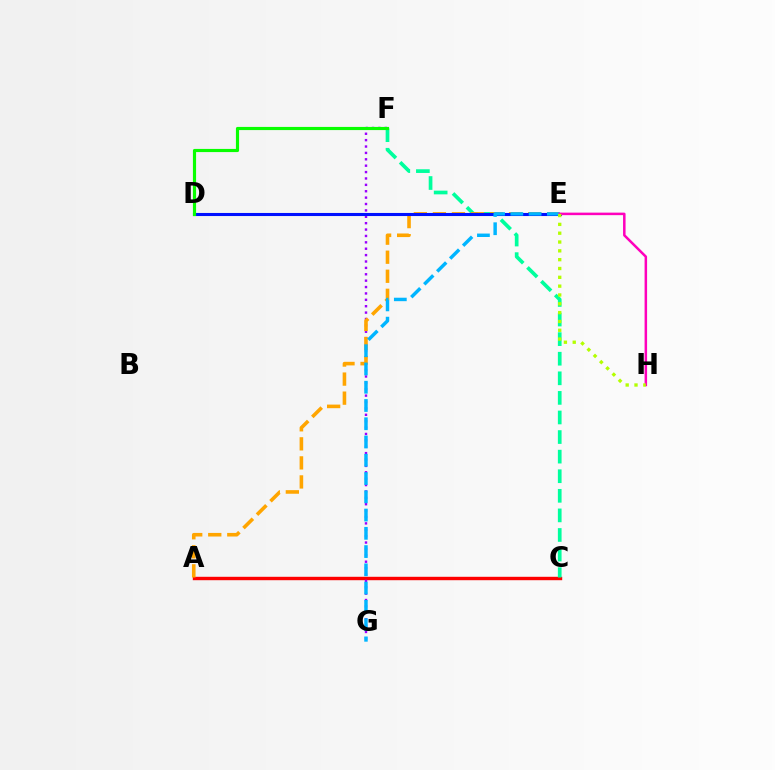{('A', 'C'): [{'color': '#ff0000', 'line_style': 'solid', 'thickness': 2.45}], ('F', 'G'): [{'color': '#9b00ff', 'line_style': 'dotted', 'thickness': 1.74}], ('C', 'F'): [{'color': '#00ff9d', 'line_style': 'dashed', 'thickness': 2.66}], ('A', 'E'): [{'color': '#ffa500', 'line_style': 'dashed', 'thickness': 2.59}], ('D', 'E'): [{'color': '#0010ff', 'line_style': 'solid', 'thickness': 2.22}], ('D', 'F'): [{'color': '#08ff00', 'line_style': 'solid', 'thickness': 2.27}], ('E', 'G'): [{'color': '#00b5ff', 'line_style': 'dashed', 'thickness': 2.48}], ('E', 'H'): [{'color': '#ff00bd', 'line_style': 'solid', 'thickness': 1.81}, {'color': '#b3ff00', 'line_style': 'dotted', 'thickness': 2.4}]}